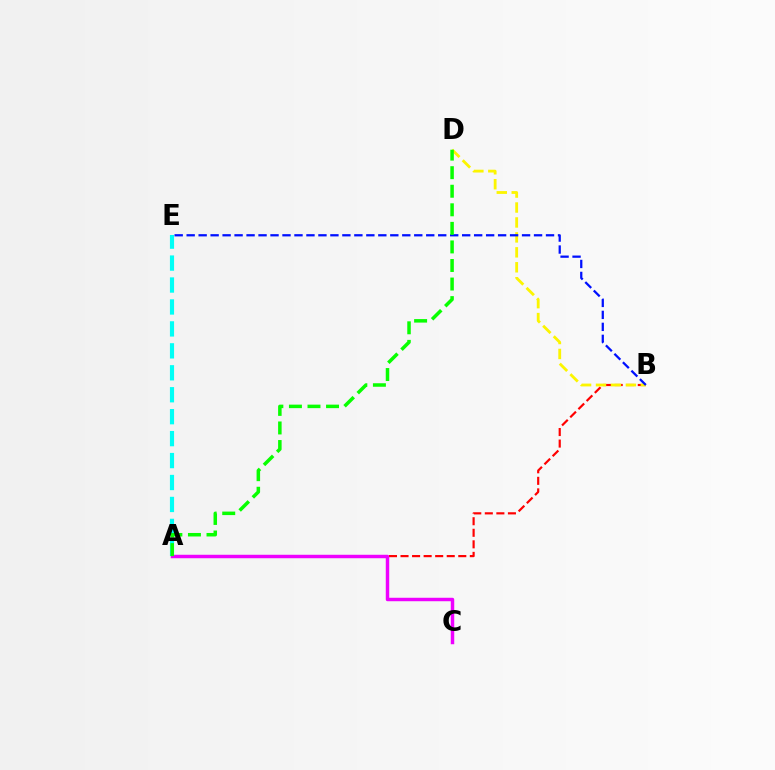{('A', 'B'): [{'color': '#ff0000', 'line_style': 'dashed', 'thickness': 1.57}], ('A', 'C'): [{'color': '#ee00ff', 'line_style': 'solid', 'thickness': 2.49}], ('B', 'D'): [{'color': '#fcf500', 'line_style': 'dashed', 'thickness': 2.03}], ('A', 'E'): [{'color': '#00fff6', 'line_style': 'dashed', 'thickness': 2.98}], ('B', 'E'): [{'color': '#0010ff', 'line_style': 'dashed', 'thickness': 1.63}], ('A', 'D'): [{'color': '#08ff00', 'line_style': 'dashed', 'thickness': 2.52}]}